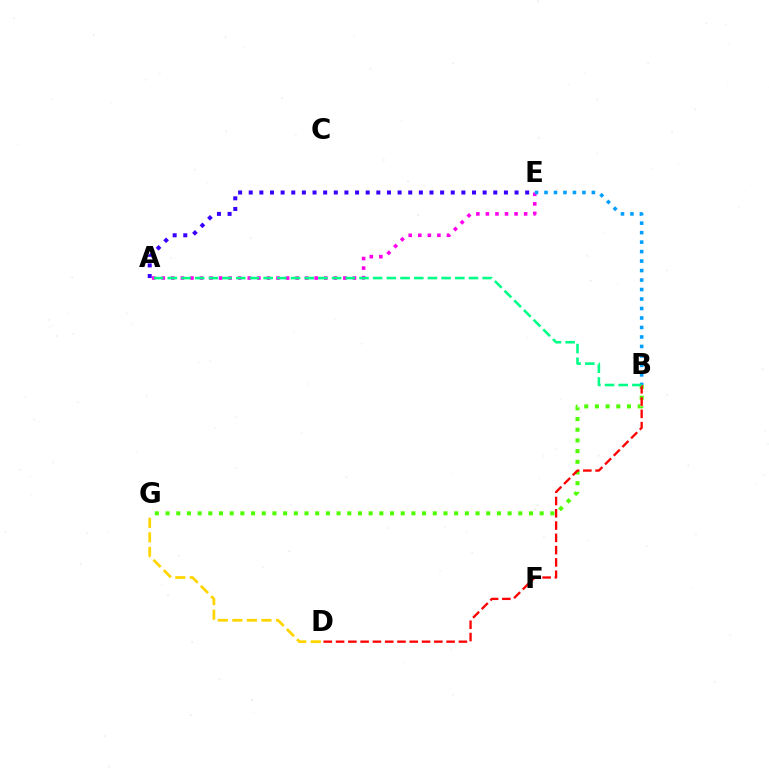{('A', 'E'): [{'color': '#ff00ed', 'line_style': 'dotted', 'thickness': 2.6}, {'color': '#3700ff', 'line_style': 'dotted', 'thickness': 2.89}], ('B', 'G'): [{'color': '#4fff00', 'line_style': 'dotted', 'thickness': 2.9}], ('B', 'E'): [{'color': '#009eff', 'line_style': 'dotted', 'thickness': 2.58}], ('D', 'G'): [{'color': '#ffd500', 'line_style': 'dashed', 'thickness': 1.98}], ('B', 'D'): [{'color': '#ff0000', 'line_style': 'dashed', 'thickness': 1.67}], ('A', 'B'): [{'color': '#00ff86', 'line_style': 'dashed', 'thickness': 1.86}]}